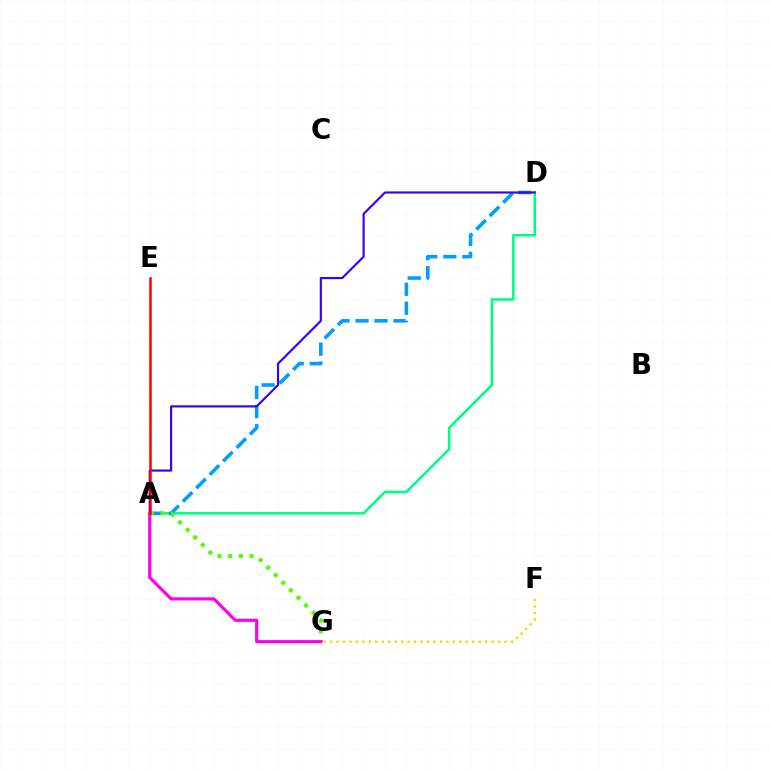{('A', 'D'): [{'color': '#00ff86', 'line_style': 'solid', 'thickness': 1.85}, {'color': '#009eff', 'line_style': 'dashed', 'thickness': 2.58}, {'color': '#3700ff', 'line_style': 'solid', 'thickness': 1.56}], ('F', 'G'): [{'color': '#ffd500', 'line_style': 'dotted', 'thickness': 1.76}], ('A', 'G'): [{'color': '#4fff00', 'line_style': 'dotted', 'thickness': 2.9}, {'color': '#ff00ed', 'line_style': 'solid', 'thickness': 2.28}], ('A', 'E'): [{'color': '#ff0000', 'line_style': 'solid', 'thickness': 1.81}]}